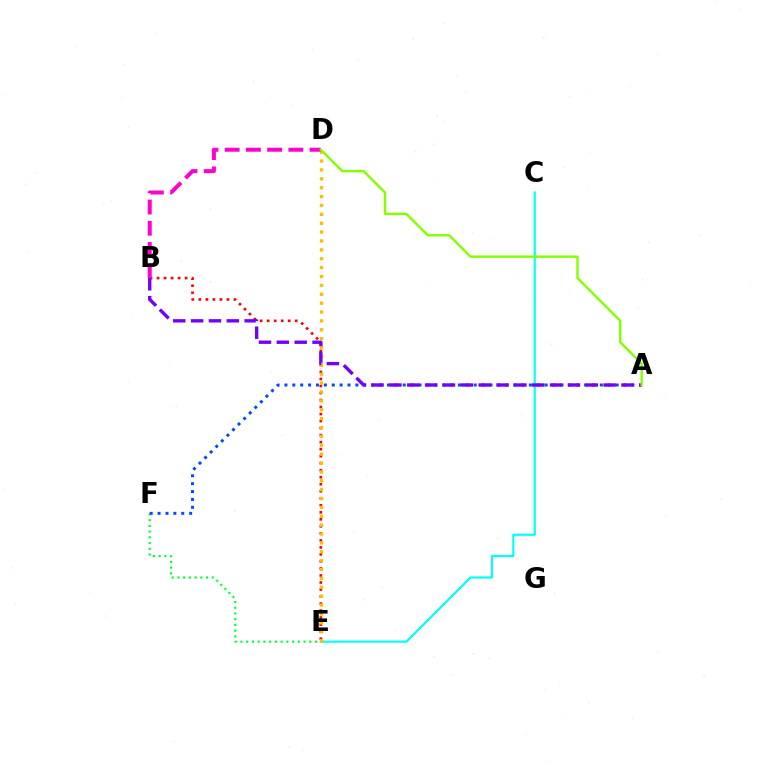{('C', 'E'): [{'color': '#00fff6', 'line_style': 'solid', 'thickness': 1.56}], ('E', 'F'): [{'color': '#00ff39', 'line_style': 'dotted', 'thickness': 1.56}], ('B', 'E'): [{'color': '#ff0000', 'line_style': 'dotted', 'thickness': 1.91}], ('D', 'E'): [{'color': '#ffbd00', 'line_style': 'dotted', 'thickness': 2.41}], ('B', 'D'): [{'color': '#ff00cf', 'line_style': 'dashed', 'thickness': 2.88}], ('A', 'F'): [{'color': '#004bff', 'line_style': 'dotted', 'thickness': 2.14}], ('A', 'B'): [{'color': '#7200ff', 'line_style': 'dashed', 'thickness': 2.43}], ('A', 'D'): [{'color': '#84ff00', 'line_style': 'solid', 'thickness': 1.73}]}